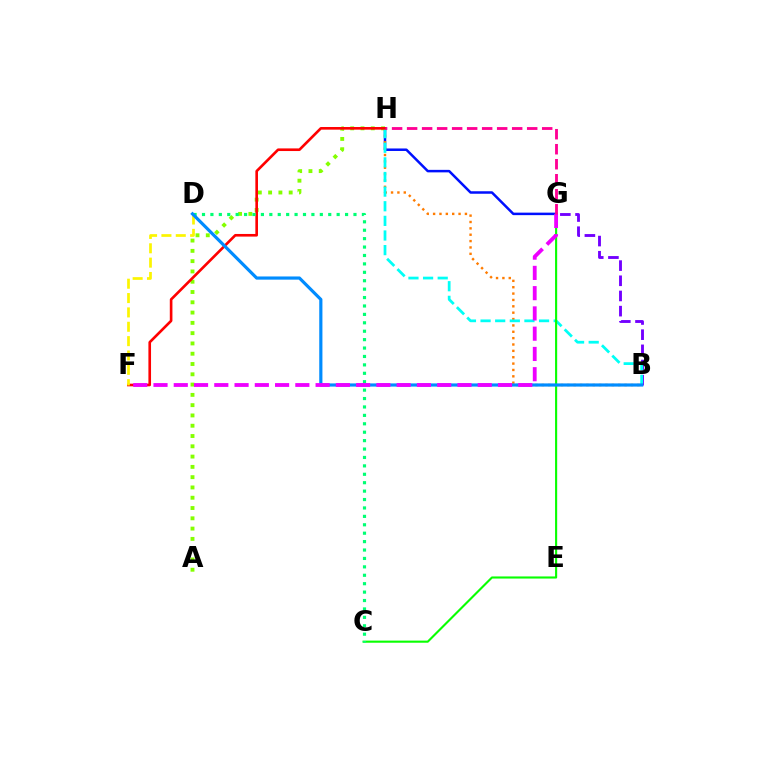{('G', 'H'): [{'color': '#0010ff', 'line_style': 'solid', 'thickness': 1.8}, {'color': '#ff0094', 'line_style': 'dashed', 'thickness': 2.04}], ('A', 'H'): [{'color': '#84ff00', 'line_style': 'dotted', 'thickness': 2.79}], ('B', 'H'): [{'color': '#ff7c00', 'line_style': 'dotted', 'thickness': 1.73}, {'color': '#00fff6', 'line_style': 'dashed', 'thickness': 1.99}], ('B', 'G'): [{'color': '#7200ff', 'line_style': 'dashed', 'thickness': 2.06}], ('F', 'H'): [{'color': '#ff0000', 'line_style': 'solid', 'thickness': 1.9}], ('C', 'G'): [{'color': '#08ff00', 'line_style': 'solid', 'thickness': 1.52}], ('C', 'D'): [{'color': '#00ff74', 'line_style': 'dotted', 'thickness': 2.29}], ('D', 'F'): [{'color': '#fcf500', 'line_style': 'dashed', 'thickness': 1.95}], ('B', 'D'): [{'color': '#008cff', 'line_style': 'solid', 'thickness': 2.29}], ('F', 'G'): [{'color': '#ee00ff', 'line_style': 'dashed', 'thickness': 2.75}]}